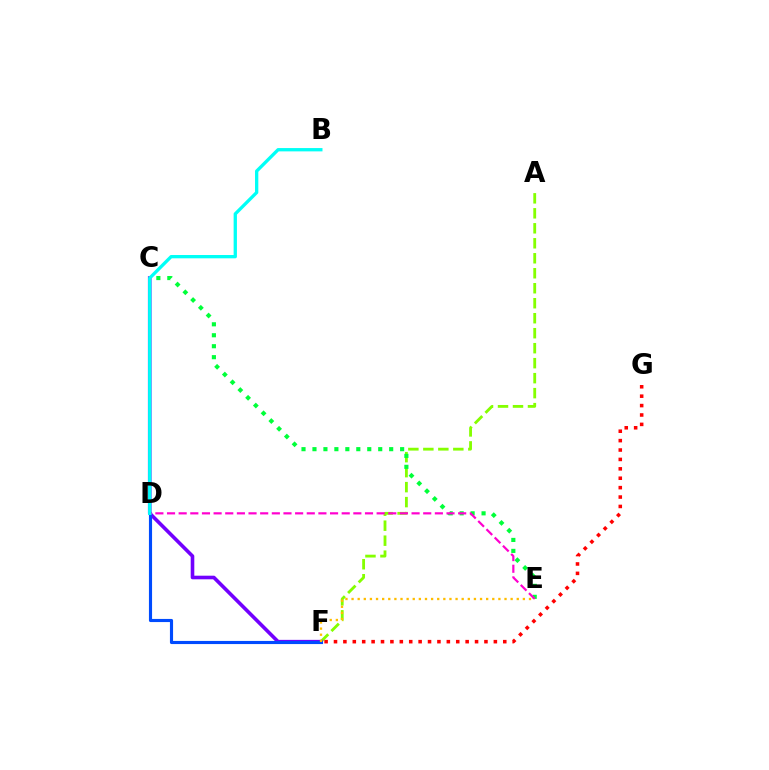{('A', 'F'): [{'color': '#84ff00', 'line_style': 'dashed', 'thickness': 2.04}], ('C', 'F'): [{'color': '#7200ff', 'line_style': 'solid', 'thickness': 2.6}], ('D', 'F'): [{'color': '#004bff', 'line_style': 'solid', 'thickness': 2.25}], ('C', 'E'): [{'color': '#00ff39', 'line_style': 'dotted', 'thickness': 2.98}], ('D', 'E'): [{'color': '#ff00cf', 'line_style': 'dashed', 'thickness': 1.58}], ('B', 'D'): [{'color': '#00fff6', 'line_style': 'solid', 'thickness': 2.38}], ('F', 'G'): [{'color': '#ff0000', 'line_style': 'dotted', 'thickness': 2.56}], ('E', 'F'): [{'color': '#ffbd00', 'line_style': 'dotted', 'thickness': 1.66}]}